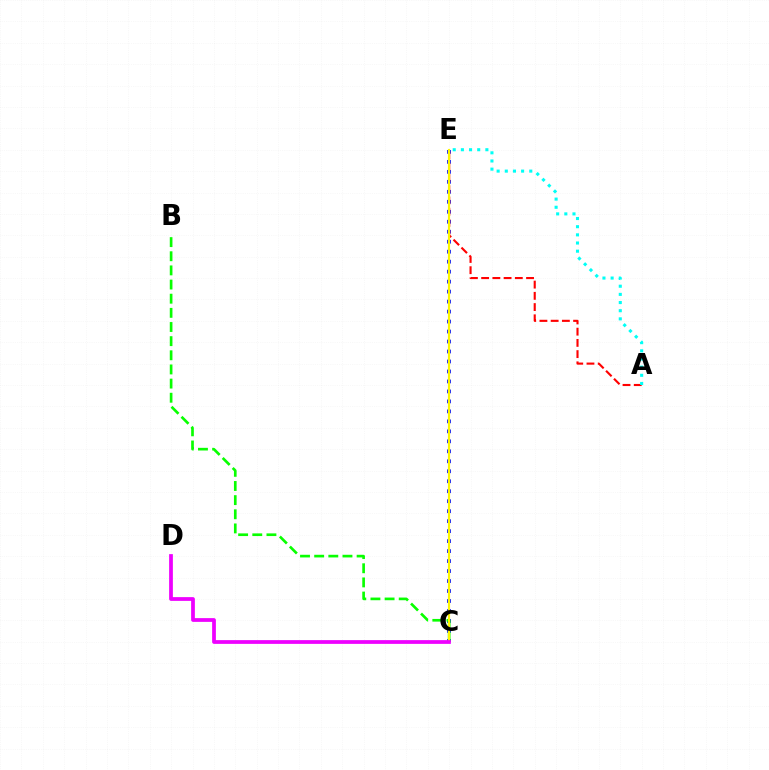{('C', 'E'): [{'color': '#0010ff', 'line_style': 'dotted', 'thickness': 2.71}, {'color': '#fcf500', 'line_style': 'solid', 'thickness': 1.55}], ('A', 'E'): [{'color': '#ff0000', 'line_style': 'dashed', 'thickness': 1.53}, {'color': '#00fff6', 'line_style': 'dotted', 'thickness': 2.22}], ('B', 'C'): [{'color': '#08ff00', 'line_style': 'dashed', 'thickness': 1.92}], ('C', 'D'): [{'color': '#ee00ff', 'line_style': 'solid', 'thickness': 2.7}]}